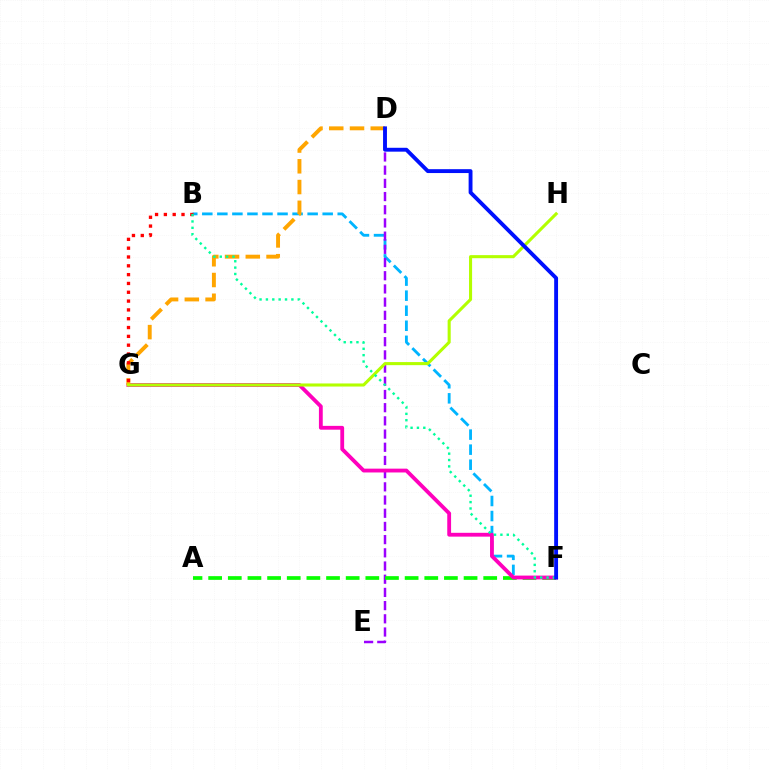{('B', 'F'): [{'color': '#00b5ff', 'line_style': 'dashed', 'thickness': 2.04}, {'color': '#00ff9d', 'line_style': 'dotted', 'thickness': 1.73}], ('D', 'E'): [{'color': '#9b00ff', 'line_style': 'dashed', 'thickness': 1.79}], ('A', 'F'): [{'color': '#08ff00', 'line_style': 'dashed', 'thickness': 2.67}], ('F', 'G'): [{'color': '#ff00bd', 'line_style': 'solid', 'thickness': 2.75}], ('D', 'G'): [{'color': '#ffa500', 'line_style': 'dashed', 'thickness': 2.82}], ('B', 'G'): [{'color': '#ff0000', 'line_style': 'dotted', 'thickness': 2.4}], ('G', 'H'): [{'color': '#b3ff00', 'line_style': 'solid', 'thickness': 2.22}], ('D', 'F'): [{'color': '#0010ff', 'line_style': 'solid', 'thickness': 2.79}]}